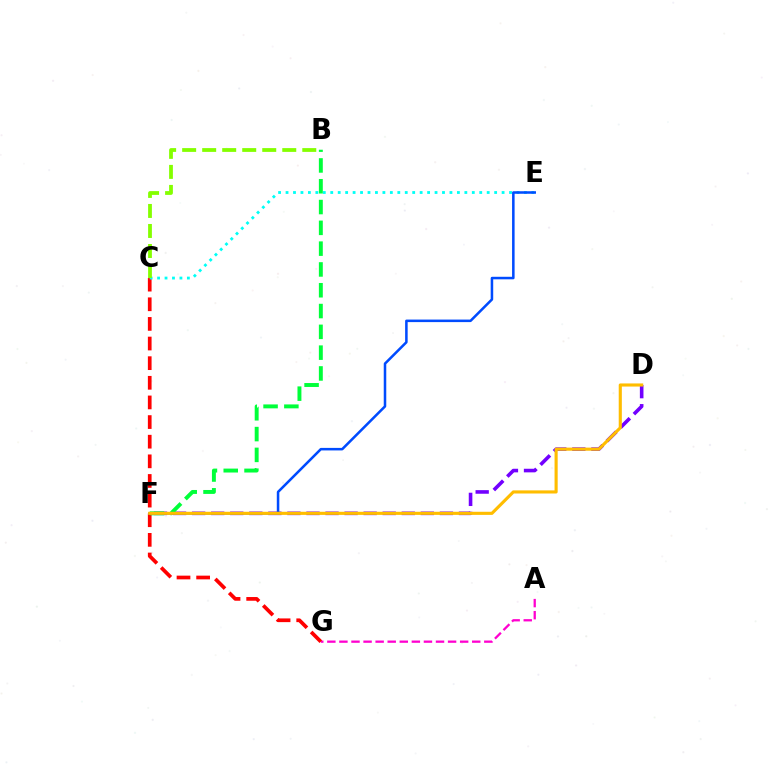{('D', 'F'): [{'color': '#7200ff', 'line_style': 'dashed', 'thickness': 2.59}, {'color': '#ffbd00', 'line_style': 'solid', 'thickness': 2.24}], ('A', 'G'): [{'color': '#ff00cf', 'line_style': 'dashed', 'thickness': 1.64}], ('C', 'G'): [{'color': '#ff0000', 'line_style': 'dashed', 'thickness': 2.67}], ('C', 'E'): [{'color': '#00fff6', 'line_style': 'dotted', 'thickness': 2.02}], ('B', 'F'): [{'color': '#00ff39', 'line_style': 'dashed', 'thickness': 2.83}], ('B', 'C'): [{'color': '#84ff00', 'line_style': 'dashed', 'thickness': 2.72}], ('E', 'F'): [{'color': '#004bff', 'line_style': 'solid', 'thickness': 1.82}]}